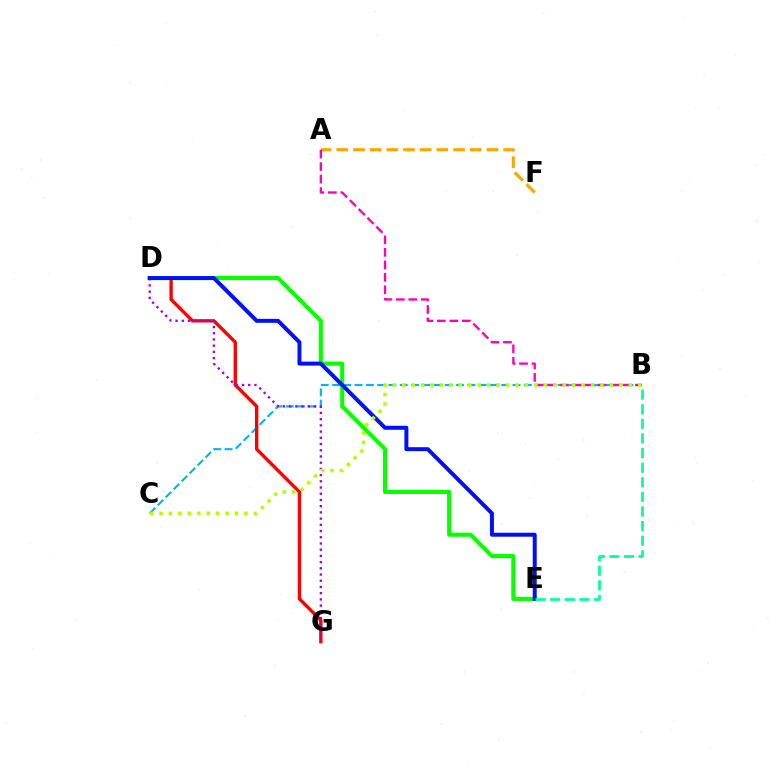{('B', 'C'): [{'color': '#00b5ff', 'line_style': 'dashed', 'thickness': 1.53}, {'color': '#b3ff00', 'line_style': 'dotted', 'thickness': 2.57}], ('D', 'G'): [{'color': '#ff0000', 'line_style': 'solid', 'thickness': 2.42}, {'color': '#9b00ff', 'line_style': 'dotted', 'thickness': 1.69}], ('A', 'F'): [{'color': '#ffa500', 'line_style': 'dashed', 'thickness': 2.27}], ('D', 'E'): [{'color': '#08ff00', 'line_style': 'solid', 'thickness': 2.96}, {'color': '#0010ff', 'line_style': 'solid', 'thickness': 2.86}], ('A', 'B'): [{'color': '#ff00bd', 'line_style': 'dashed', 'thickness': 1.7}], ('B', 'E'): [{'color': '#00ff9d', 'line_style': 'dashed', 'thickness': 1.98}]}